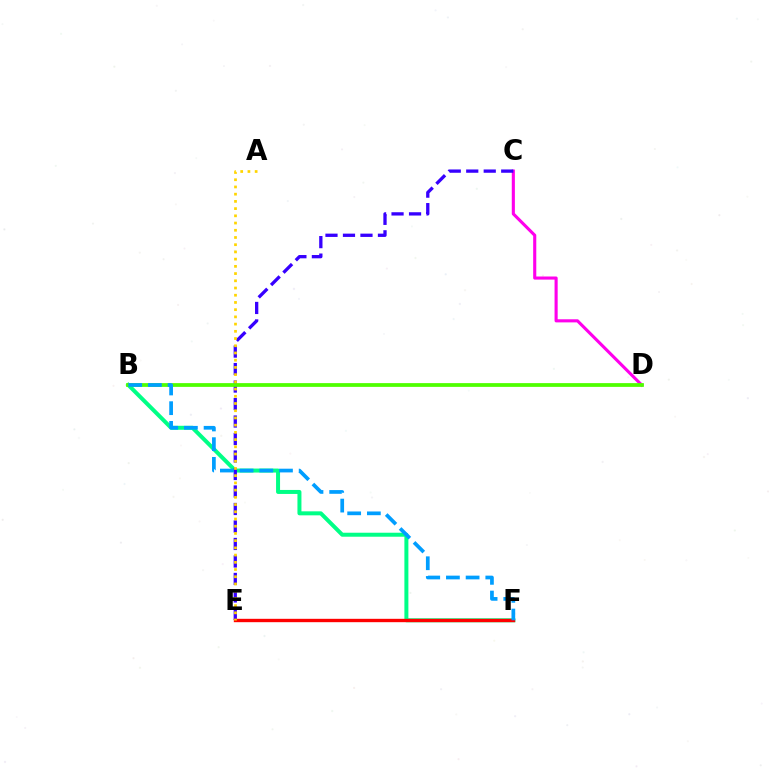{('B', 'F'): [{'color': '#00ff86', 'line_style': 'solid', 'thickness': 2.88}, {'color': '#009eff', 'line_style': 'dashed', 'thickness': 2.68}], ('C', 'D'): [{'color': '#ff00ed', 'line_style': 'solid', 'thickness': 2.24}], ('C', 'E'): [{'color': '#3700ff', 'line_style': 'dashed', 'thickness': 2.38}], ('B', 'D'): [{'color': '#4fff00', 'line_style': 'solid', 'thickness': 2.7}], ('E', 'F'): [{'color': '#ff0000', 'line_style': 'solid', 'thickness': 2.42}], ('A', 'E'): [{'color': '#ffd500', 'line_style': 'dotted', 'thickness': 1.96}]}